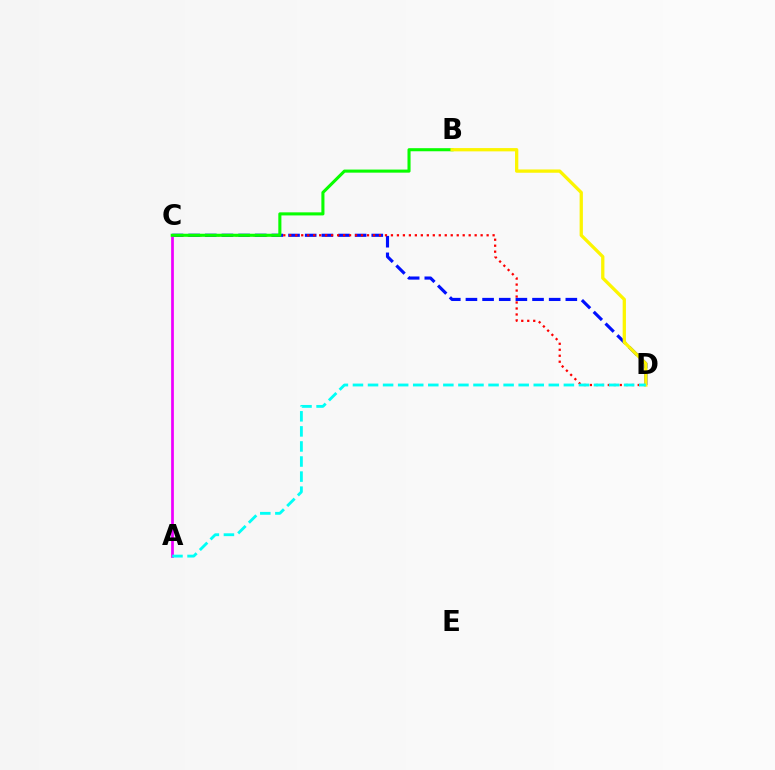{('C', 'D'): [{'color': '#0010ff', 'line_style': 'dashed', 'thickness': 2.26}, {'color': '#ff0000', 'line_style': 'dotted', 'thickness': 1.62}], ('A', 'C'): [{'color': '#ee00ff', 'line_style': 'solid', 'thickness': 1.96}], ('B', 'C'): [{'color': '#08ff00', 'line_style': 'solid', 'thickness': 2.22}], ('B', 'D'): [{'color': '#fcf500', 'line_style': 'solid', 'thickness': 2.36}], ('A', 'D'): [{'color': '#00fff6', 'line_style': 'dashed', 'thickness': 2.05}]}